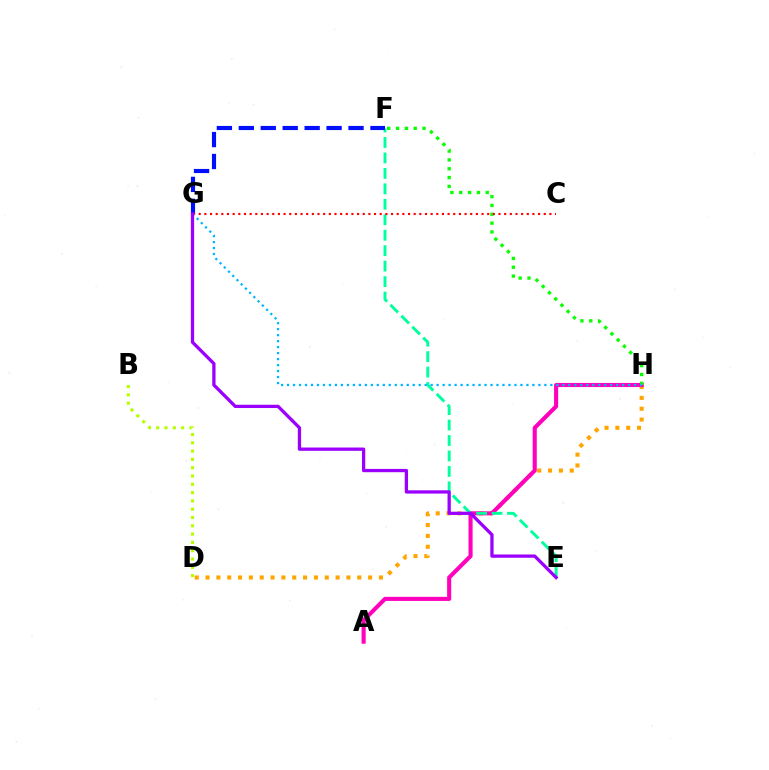{('D', 'H'): [{'color': '#ffa500', 'line_style': 'dotted', 'thickness': 2.94}], ('A', 'H'): [{'color': '#ff00bd', 'line_style': 'solid', 'thickness': 2.95}], ('E', 'F'): [{'color': '#00ff9d', 'line_style': 'dashed', 'thickness': 2.1}], ('F', 'H'): [{'color': '#08ff00', 'line_style': 'dotted', 'thickness': 2.4}], ('F', 'G'): [{'color': '#0010ff', 'line_style': 'dashed', 'thickness': 2.98}], ('C', 'G'): [{'color': '#ff0000', 'line_style': 'dotted', 'thickness': 1.54}], ('B', 'D'): [{'color': '#b3ff00', 'line_style': 'dotted', 'thickness': 2.25}], ('G', 'H'): [{'color': '#00b5ff', 'line_style': 'dotted', 'thickness': 1.63}], ('E', 'G'): [{'color': '#9b00ff', 'line_style': 'solid', 'thickness': 2.36}]}